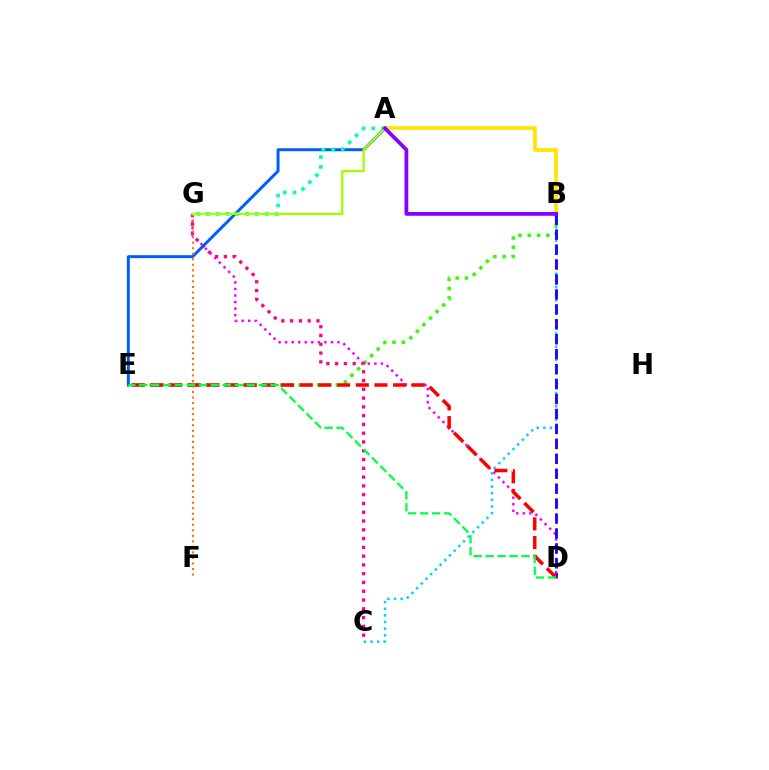{('B', 'E'): [{'color': '#31ff00', 'line_style': 'dotted', 'thickness': 2.53}], ('A', 'B'): [{'color': '#ffe600', 'line_style': 'solid', 'thickness': 2.67}, {'color': '#8a00ff', 'line_style': 'solid', 'thickness': 2.72}], ('C', 'G'): [{'color': '#ff0088', 'line_style': 'dotted', 'thickness': 2.39}], ('D', 'G'): [{'color': '#fa00f9', 'line_style': 'dotted', 'thickness': 1.78}], ('B', 'C'): [{'color': '#00d3ff', 'line_style': 'dotted', 'thickness': 1.8}], ('B', 'D'): [{'color': '#1900ff', 'line_style': 'dashed', 'thickness': 2.03}], ('A', 'E'): [{'color': '#005dff', 'line_style': 'solid', 'thickness': 2.13}], ('D', 'E'): [{'color': '#ff0000', 'line_style': 'dashed', 'thickness': 2.53}, {'color': '#00ff45', 'line_style': 'dashed', 'thickness': 1.62}], ('A', 'G'): [{'color': '#00ffbb', 'line_style': 'dotted', 'thickness': 2.67}, {'color': '#a2ff00', 'line_style': 'solid', 'thickness': 1.66}], ('F', 'G'): [{'color': '#ff7000', 'line_style': 'dotted', 'thickness': 1.5}]}